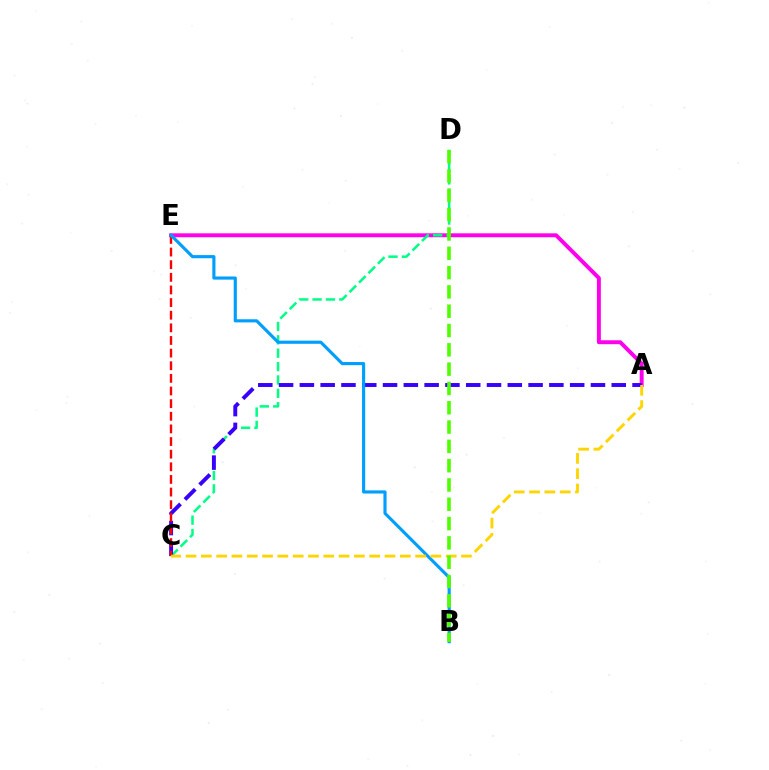{('A', 'E'): [{'color': '#ff00ed', 'line_style': 'solid', 'thickness': 2.83}], ('C', 'D'): [{'color': '#00ff86', 'line_style': 'dashed', 'thickness': 1.82}], ('A', 'C'): [{'color': '#3700ff', 'line_style': 'dashed', 'thickness': 2.82}, {'color': '#ffd500', 'line_style': 'dashed', 'thickness': 2.08}], ('C', 'E'): [{'color': '#ff0000', 'line_style': 'dashed', 'thickness': 1.72}], ('B', 'E'): [{'color': '#009eff', 'line_style': 'solid', 'thickness': 2.26}], ('B', 'D'): [{'color': '#4fff00', 'line_style': 'dashed', 'thickness': 2.62}]}